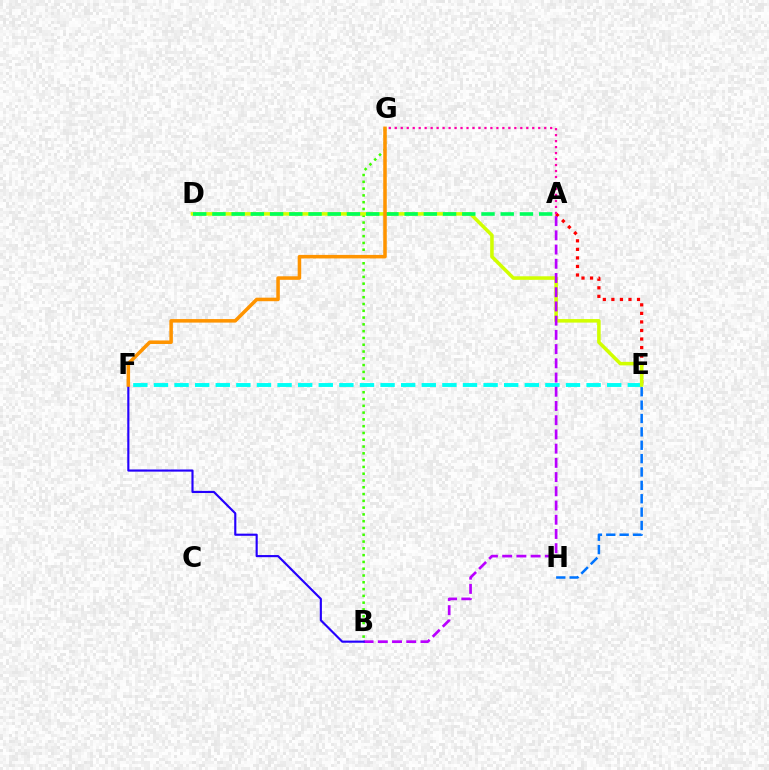{('A', 'E'): [{'color': '#ff0000', 'line_style': 'dotted', 'thickness': 2.32}], ('B', 'G'): [{'color': '#3dff00', 'line_style': 'dotted', 'thickness': 1.84}], ('E', 'H'): [{'color': '#0074ff', 'line_style': 'dashed', 'thickness': 1.82}], ('E', 'F'): [{'color': '#00fff6', 'line_style': 'dashed', 'thickness': 2.8}], ('D', 'E'): [{'color': '#d1ff00', 'line_style': 'solid', 'thickness': 2.55}], ('A', 'D'): [{'color': '#00ff5c', 'line_style': 'dashed', 'thickness': 2.61}], ('A', 'B'): [{'color': '#b900ff', 'line_style': 'dashed', 'thickness': 1.93}], ('B', 'F'): [{'color': '#2500ff', 'line_style': 'solid', 'thickness': 1.54}], ('F', 'G'): [{'color': '#ff9400', 'line_style': 'solid', 'thickness': 2.54}], ('A', 'G'): [{'color': '#ff00ac', 'line_style': 'dotted', 'thickness': 1.62}]}